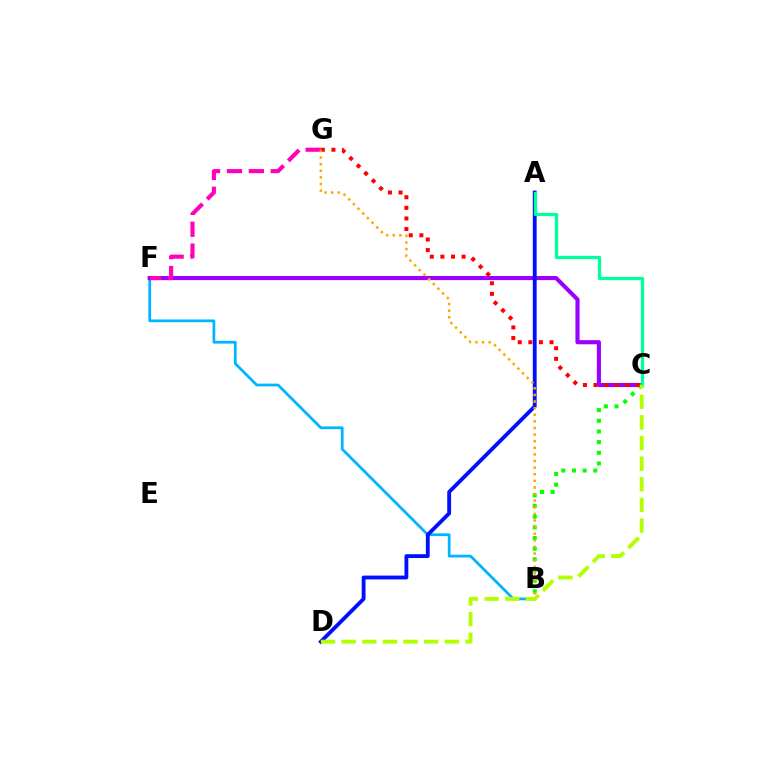{('B', 'F'): [{'color': '#00b5ff', 'line_style': 'solid', 'thickness': 1.98}], ('C', 'F'): [{'color': '#9b00ff', 'line_style': 'solid', 'thickness': 2.97}], ('A', 'D'): [{'color': '#0010ff', 'line_style': 'solid', 'thickness': 2.76}], ('B', 'C'): [{'color': '#08ff00', 'line_style': 'dotted', 'thickness': 2.9}], ('C', 'G'): [{'color': '#ff0000', 'line_style': 'dotted', 'thickness': 2.88}], ('F', 'G'): [{'color': '#ff00bd', 'line_style': 'dashed', 'thickness': 2.97}], ('B', 'G'): [{'color': '#ffa500', 'line_style': 'dotted', 'thickness': 1.8}], ('A', 'C'): [{'color': '#00ff9d', 'line_style': 'solid', 'thickness': 2.36}], ('C', 'D'): [{'color': '#b3ff00', 'line_style': 'dashed', 'thickness': 2.8}]}